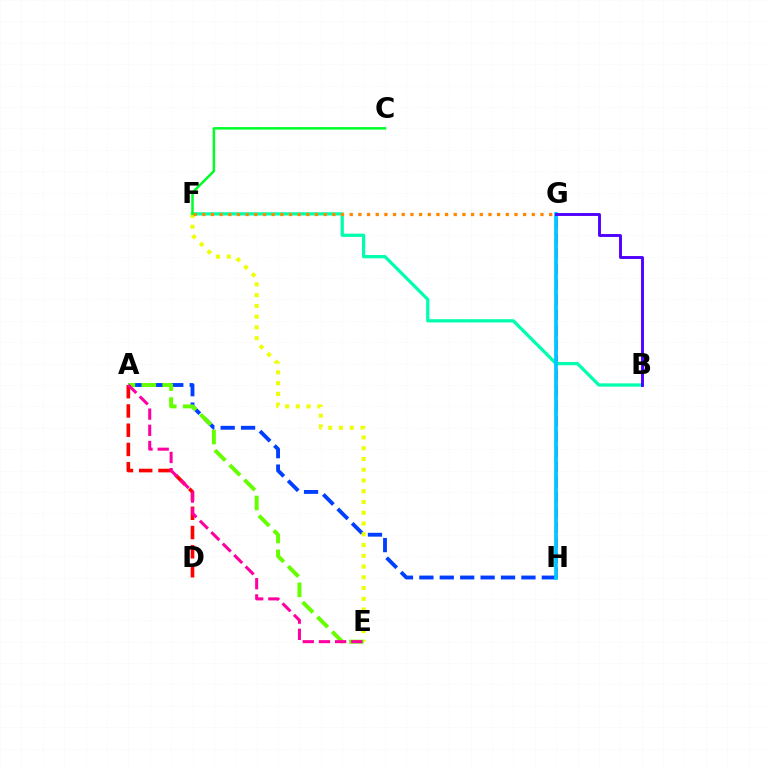{('G', 'H'): [{'color': '#d600ff', 'line_style': 'dashed', 'thickness': 2.06}, {'color': '#00c7ff', 'line_style': 'solid', 'thickness': 2.7}], ('A', 'H'): [{'color': '#003fff', 'line_style': 'dashed', 'thickness': 2.77}], ('B', 'F'): [{'color': '#00ffaf', 'line_style': 'solid', 'thickness': 2.35}], ('E', 'F'): [{'color': '#eeff00', 'line_style': 'dotted', 'thickness': 2.92}], ('A', 'D'): [{'color': '#ff0000', 'line_style': 'dashed', 'thickness': 2.61}], ('B', 'G'): [{'color': '#4f00ff', 'line_style': 'solid', 'thickness': 2.09}], ('A', 'E'): [{'color': '#66ff00', 'line_style': 'dashed', 'thickness': 2.84}, {'color': '#ff00a0', 'line_style': 'dashed', 'thickness': 2.2}], ('F', 'G'): [{'color': '#ff8800', 'line_style': 'dotted', 'thickness': 2.36}], ('C', 'F'): [{'color': '#00ff27', 'line_style': 'solid', 'thickness': 1.81}]}